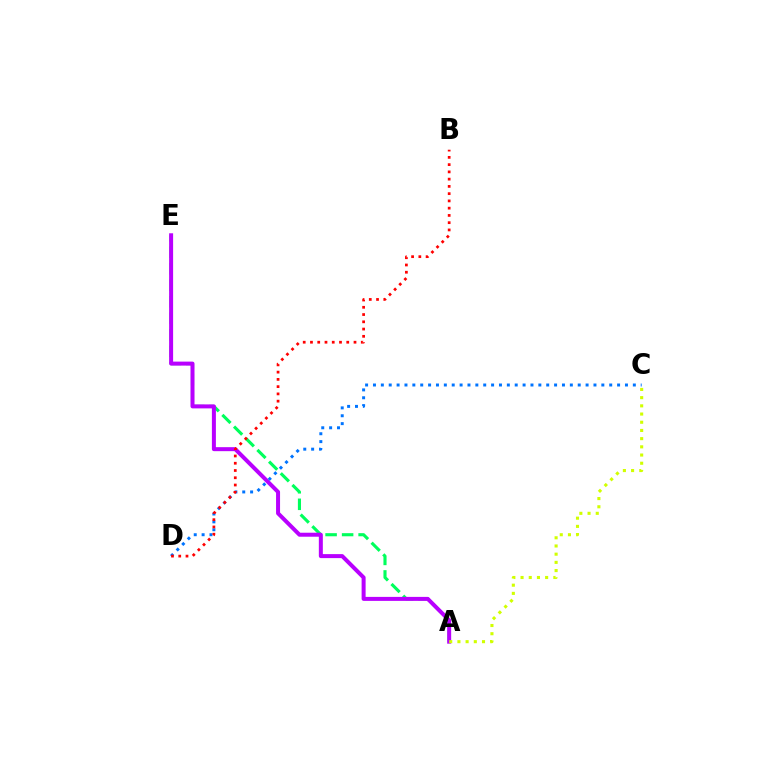{('A', 'E'): [{'color': '#00ff5c', 'line_style': 'dashed', 'thickness': 2.24}, {'color': '#b900ff', 'line_style': 'solid', 'thickness': 2.88}], ('C', 'D'): [{'color': '#0074ff', 'line_style': 'dotted', 'thickness': 2.14}], ('B', 'D'): [{'color': '#ff0000', 'line_style': 'dotted', 'thickness': 1.97}], ('A', 'C'): [{'color': '#d1ff00', 'line_style': 'dotted', 'thickness': 2.23}]}